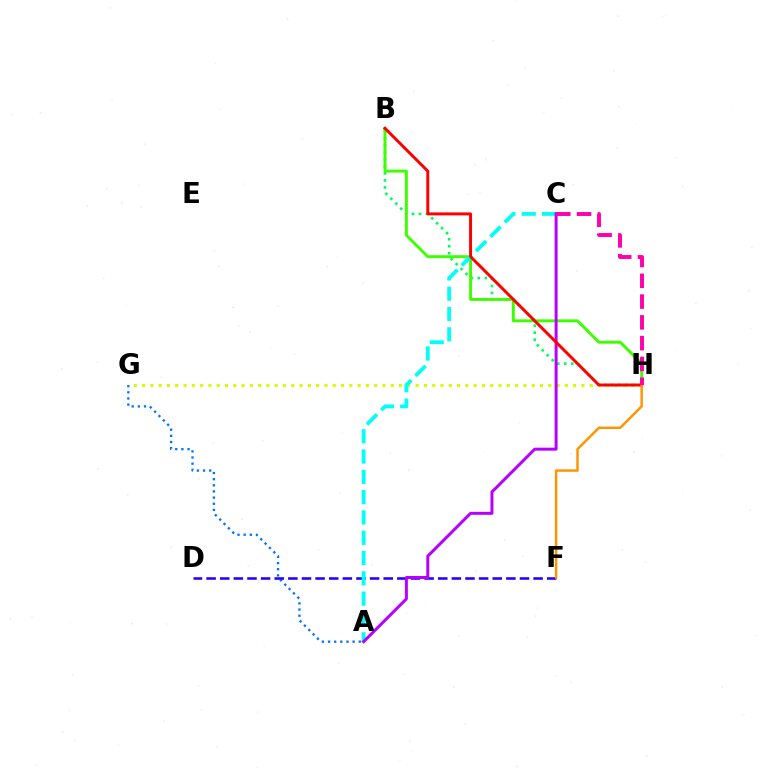{('B', 'H'): [{'color': '#00ff5c', 'line_style': 'dotted', 'thickness': 1.9}, {'color': '#3dff00', 'line_style': 'solid', 'thickness': 2.1}, {'color': '#ff0000', 'line_style': 'solid', 'thickness': 2.13}], ('A', 'G'): [{'color': '#0074ff', 'line_style': 'dotted', 'thickness': 1.67}], ('D', 'F'): [{'color': '#2500ff', 'line_style': 'dashed', 'thickness': 1.85}], ('G', 'H'): [{'color': '#d1ff00', 'line_style': 'dotted', 'thickness': 2.25}], ('A', 'C'): [{'color': '#00fff6', 'line_style': 'dashed', 'thickness': 2.76}, {'color': '#b900ff', 'line_style': 'solid', 'thickness': 2.15}], ('F', 'H'): [{'color': '#ff9400', 'line_style': 'solid', 'thickness': 1.77}], ('C', 'H'): [{'color': '#ff00ac', 'line_style': 'dashed', 'thickness': 2.82}]}